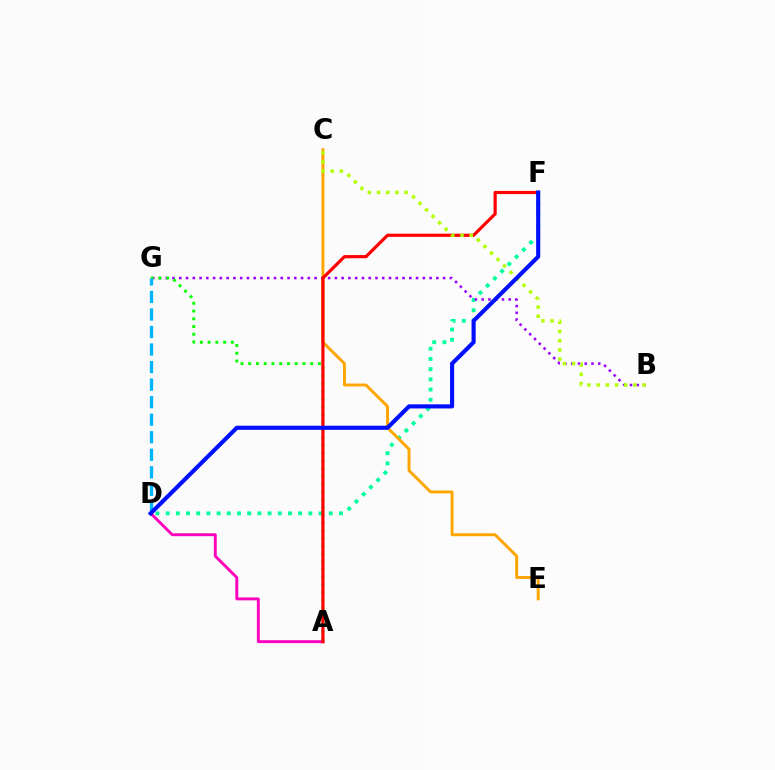{('A', 'D'): [{'color': '#ff00bd', 'line_style': 'solid', 'thickness': 2.09}], ('D', 'F'): [{'color': '#00ff9d', 'line_style': 'dotted', 'thickness': 2.77}, {'color': '#0010ff', 'line_style': 'solid', 'thickness': 2.97}], ('C', 'E'): [{'color': '#ffa500', 'line_style': 'solid', 'thickness': 2.1}], ('B', 'G'): [{'color': '#9b00ff', 'line_style': 'dotted', 'thickness': 1.84}], ('A', 'G'): [{'color': '#08ff00', 'line_style': 'dotted', 'thickness': 2.11}], ('D', 'G'): [{'color': '#00b5ff', 'line_style': 'dashed', 'thickness': 2.38}], ('A', 'F'): [{'color': '#ff0000', 'line_style': 'solid', 'thickness': 2.28}], ('B', 'C'): [{'color': '#b3ff00', 'line_style': 'dotted', 'thickness': 2.5}]}